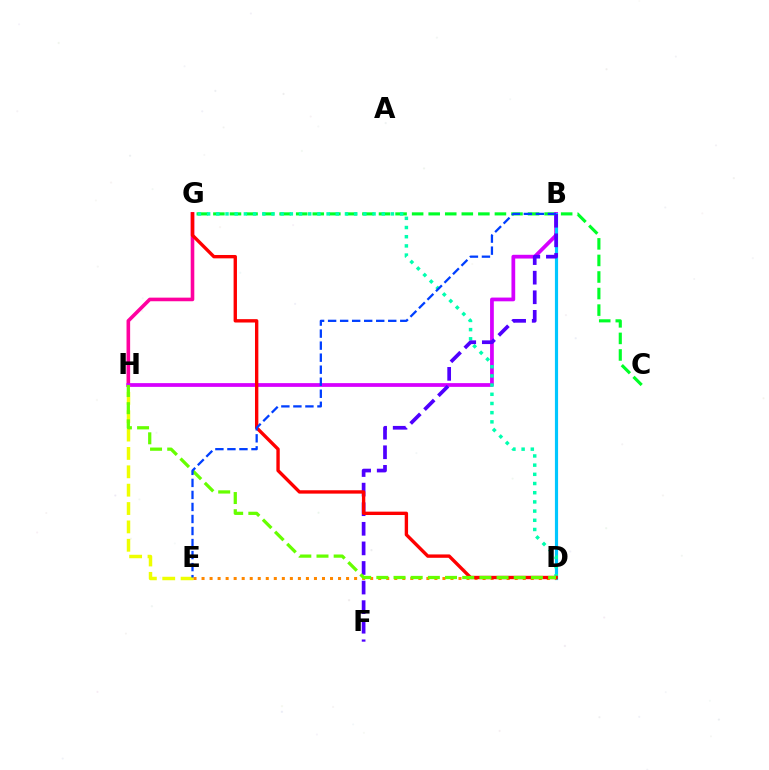{('G', 'H'): [{'color': '#ff00a0', 'line_style': 'solid', 'thickness': 2.6}], ('C', 'G'): [{'color': '#00ff27', 'line_style': 'dashed', 'thickness': 2.25}], ('B', 'H'): [{'color': '#d600ff', 'line_style': 'solid', 'thickness': 2.7}], ('E', 'H'): [{'color': '#eeff00', 'line_style': 'dashed', 'thickness': 2.49}], ('B', 'D'): [{'color': '#00c7ff', 'line_style': 'solid', 'thickness': 2.28}], ('D', 'E'): [{'color': '#ff8800', 'line_style': 'dotted', 'thickness': 2.18}], ('D', 'G'): [{'color': '#00ffaf', 'line_style': 'dotted', 'thickness': 2.5}, {'color': '#ff0000', 'line_style': 'solid', 'thickness': 2.42}], ('B', 'F'): [{'color': '#4f00ff', 'line_style': 'dashed', 'thickness': 2.66}], ('D', 'H'): [{'color': '#66ff00', 'line_style': 'dashed', 'thickness': 2.33}], ('B', 'E'): [{'color': '#003fff', 'line_style': 'dashed', 'thickness': 1.63}]}